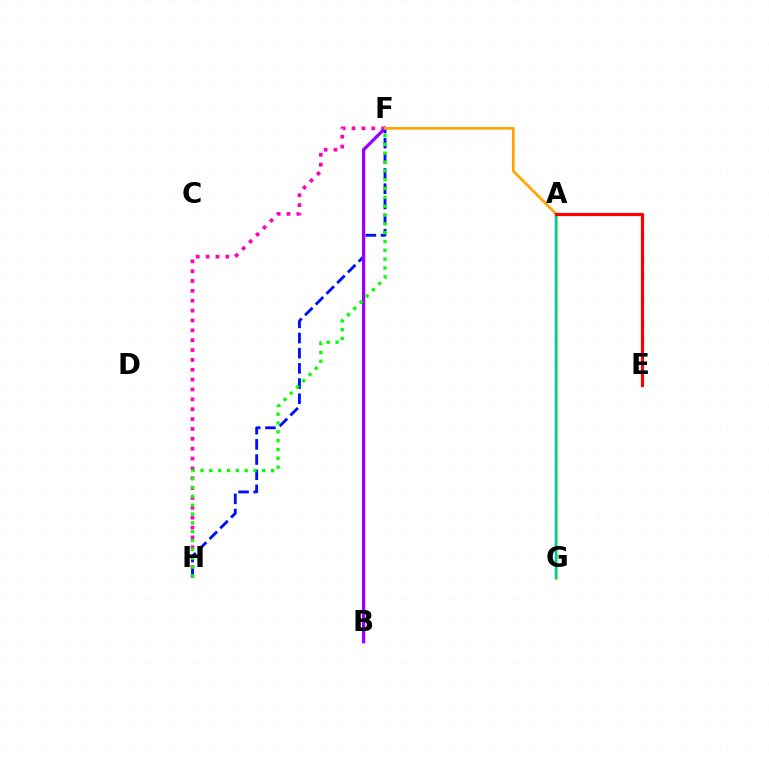{('A', 'G'): [{'color': '#00ff9d', 'line_style': 'dashed', 'thickness': 1.66}, {'color': '#b3ff00', 'line_style': 'solid', 'thickness': 2.51}, {'color': '#00b5ff', 'line_style': 'solid', 'thickness': 1.64}], ('F', 'H'): [{'color': '#0010ff', 'line_style': 'dashed', 'thickness': 2.06}, {'color': '#ff00bd', 'line_style': 'dotted', 'thickness': 2.68}, {'color': '#08ff00', 'line_style': 'dotted', 'thickness': 2.4}], ('B', 'F'): [{'color': '#9b00ff', 'line_style': 'solid', 'thickness': 2.36}], ('A', 'F'): [{'color': '#ffa500', 'line_style': 'solid', 'thickness': 1.94}], ('A', 'E'): [{'color': '#ff0000', 'line_style': 'solid', 'thickness': 2.29}]}